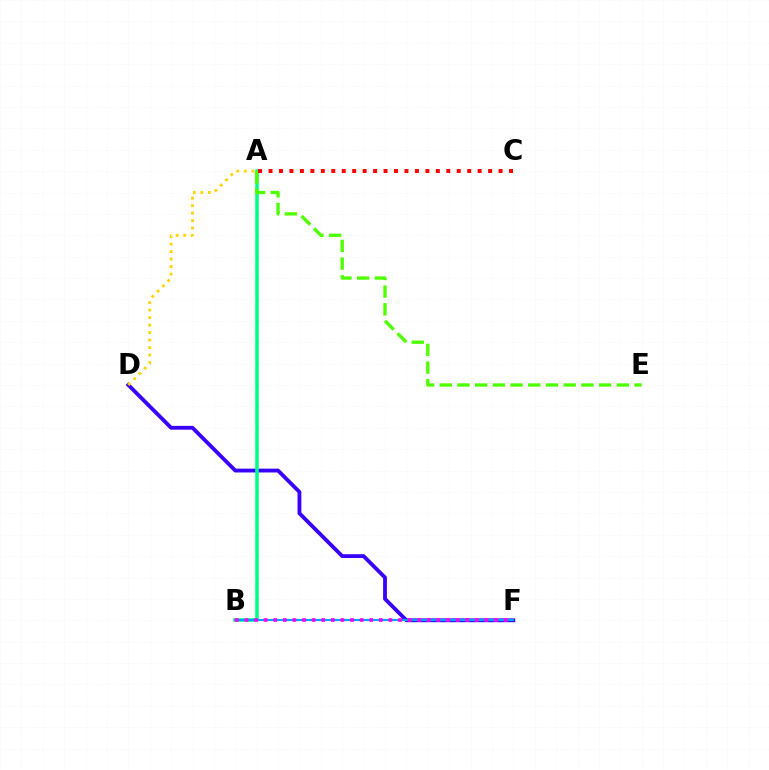{('D', 'F'): [{'color': '#3700ff', 'line_style': 'solid', 'thickness': 2.75}], ('A', 'B'): [{'color': '#00ff86', 'line_style': 'solid', 'thickness': 2.54}], ('B', 'F'): [{'color': '#009eff', 'line_style': 'solid', 'thickness': 1.58}, {'color': '#ff00ed', 'line_style': 'dotted', 'thickness': 2.61}], ('A', 'D'): [{'color': '#ffd500', 'line_style': 'dotted', 'thickness': 2.03}], ('A', 'E'): [{'color': '#4fff00', 'line_style': 'dashed', 'thickness': 2.4}], ('A', 'C'): [{'color': '#ff0000', 'line_style': 'dotted', 'thickness': 2.84}]}